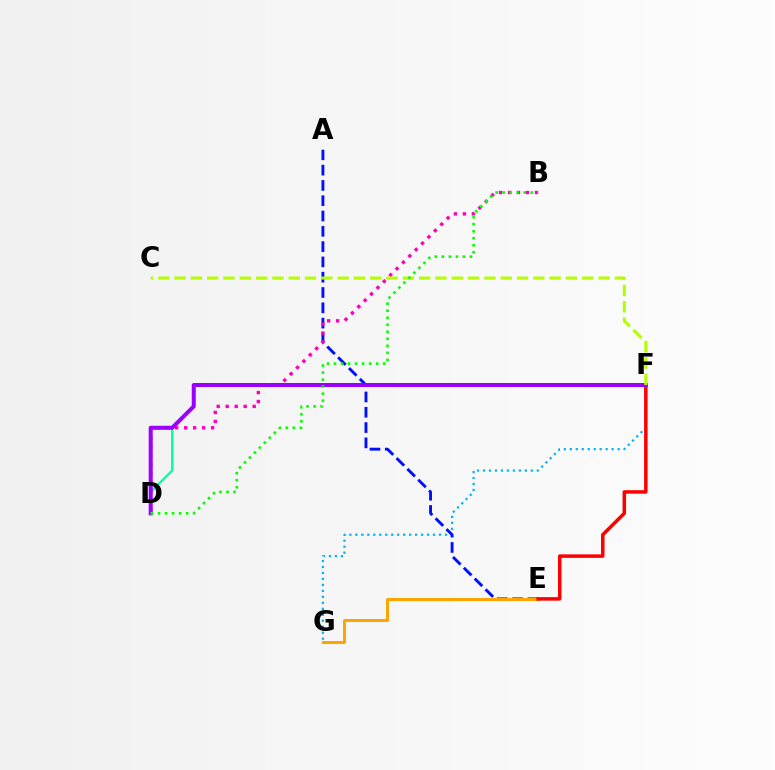{('F', 'G'): [{'color': '#00b5ff', 'line_style': 'dotted', 'thickness': 1.62}], ('D', 'F'): [{'color': '#00ff9d', 'line_style': 'solid', 'thickness': 1.64}, {'color': '#9b00ff', 'line_style': 'solid', 'thickness': 2.89}], ('A', 'E'): [{'color': '#0010ff', 'line_style': 'dashed', 'thickness': 2.08}], ('B', 'D'): [{'color': '#ff00bd', 'line_style': 'dotted', 'thickness': 2.44}, {'color': '#08ff00', 'line_style': 'dotted', 'thickness': 1.91}], ('E', 'G'): [{'color': '#ffa500', 'line_style': 'solid', 'thickness': 2.15}], ('E', 'F'): [{'color': '#ff0000', 'line_style': 'solid', 'thickness': 2.53}], ('C', 'F'): [{'color': '#b3ff00', 'line_style': 'dashed', 'thickness': 2.22}]}